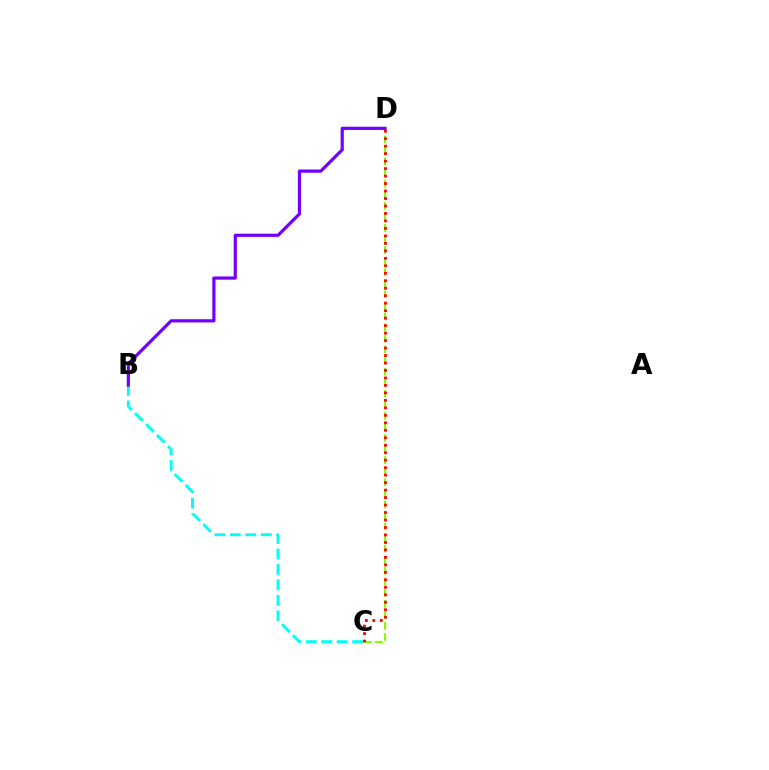{('B', 'C'): [{'color': '#00fff6', 'line_style': 'dashed', 'thickness': 2.1}], ('C', 'D'): [{'color': '#84ff00', 'line_style': 'dashed', 'thickness': 1.5}, {'color': '#ff0000', 'line_style': 'dotted', 'thickness': 2.03}], ('B', 'D'): [{'color': '#7200ff', 'line_style': 'solid', 'thickness': 2.31}]}